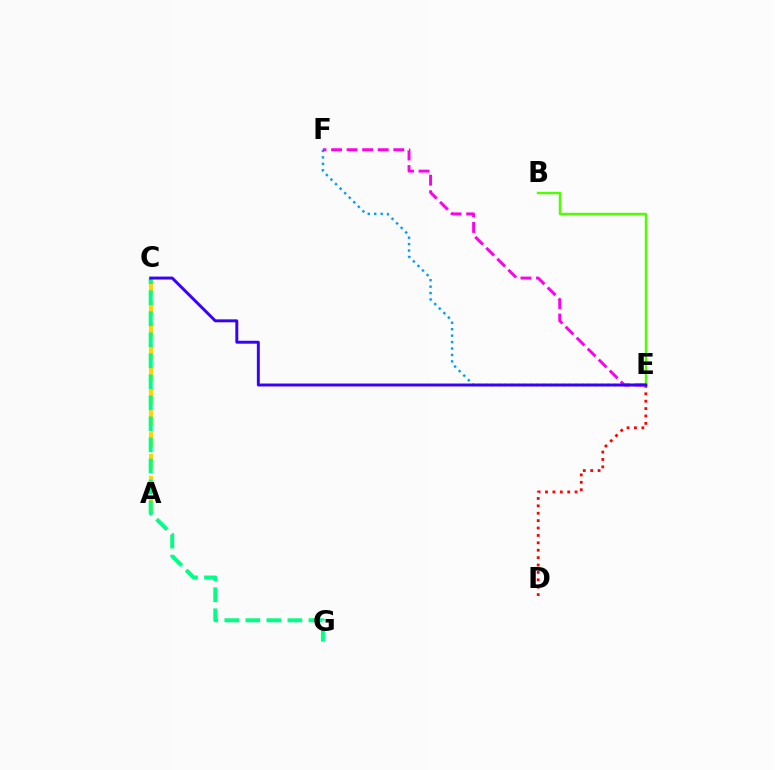{('E', 'F'): [{'color': '#009eff', 'line_style': 'dotted', 'thickness': 1.75}, {'color': '#ff00ed', 'line_style': 'dashed', 'thickness': 2.11}], ('D', 'E'): [{'color': '#ff0000', 'line_style': 'dotted', 'thickness': 2.01}], ('A', 'C'): [{'color': '#ffd500', 'line_style': 'dashed', 'thickness': 2.97}], ('B', 'E'): [{'color': '#4fff00', 'line_style': 'solid', 'thickness': 1.75}], ('C', 'G'): [{'color': '#00ff86', 'line_style': 'dashed', 'thickness': 2.86}], ('C', 'E'): [{'color': '#3700ff', 'line_style': 'solid', 'thickness': 2.12}]}